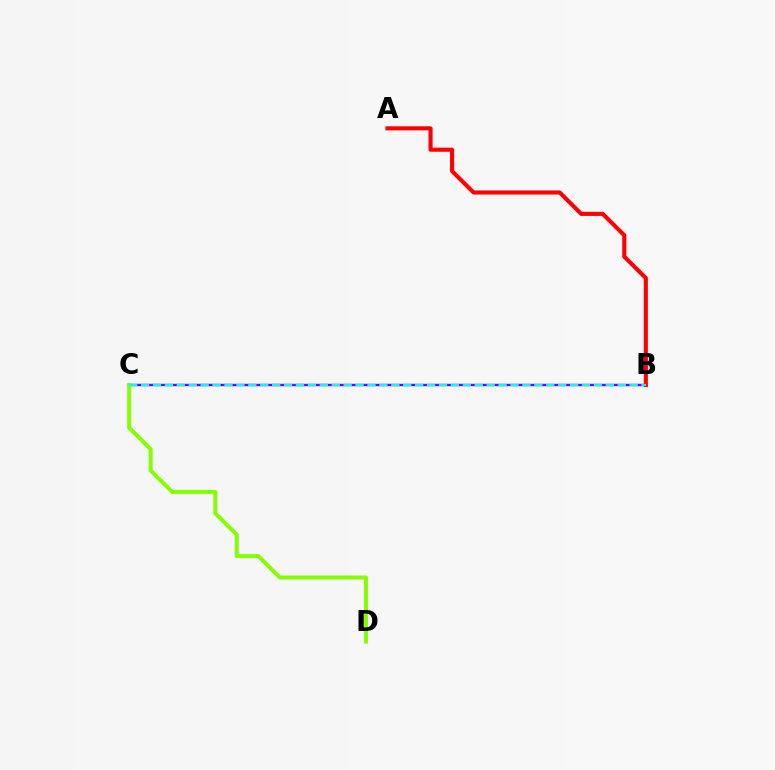{('B', 'C'): [{'color': '#7200ff', 'line_style': 'solid', 'thickness': 1.74}, {'color': '#00fff6', 'line_style': 'dashed', 'thickness': 1.62}], ('A', 'B'): [{'color': '#ff0000', 'line_style': 'solid', 'thickness': 2.94}], ('C', 'D'): [{'color': '#84ff00', 'line_style': 'solid', 'thickness': 2.84}]}